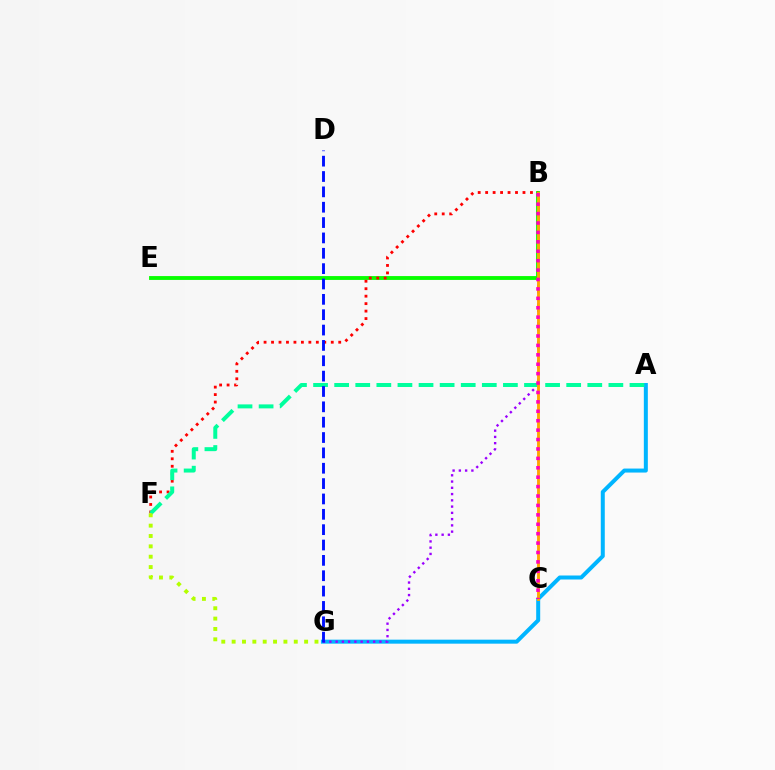{('A', 'G'): [{'color': '#00b5ff', 'line_style': 'solid', 'thickness': 2.88}], ('B', 'E'): [{'color': '#08ff00', 'line_style': 'solid', 'thickness': 2.77}], ('B', 'G'): [{'color': '#9b00ff', 'line_style': 'dotted', 'thickness': 1.7}], ('B', 'F'): [{'color': '#ff0000', 'line_style': 'dotted', 'thickness': 2.03}], ('A', 'F'): [{'color': '#00ff9d', 'line_style': 'dashed', 'thickness': 2.87}], ('D', 'G'): [{'color': '#0010ff', 'line_style': 'dashed', 'thickness': 2.09}], ('B', 'C'): [{'color': '#ffa500', 'line_style': 'solid', 'thickness': 2.06}, {'color': '#ff00bd', 'line_style': 'dotted', 'thickness': 2.56}], ('F', 'G'): [{'color': '#b3ff00', 'line_style': 'dotted', 'thickness': 2.81}]}